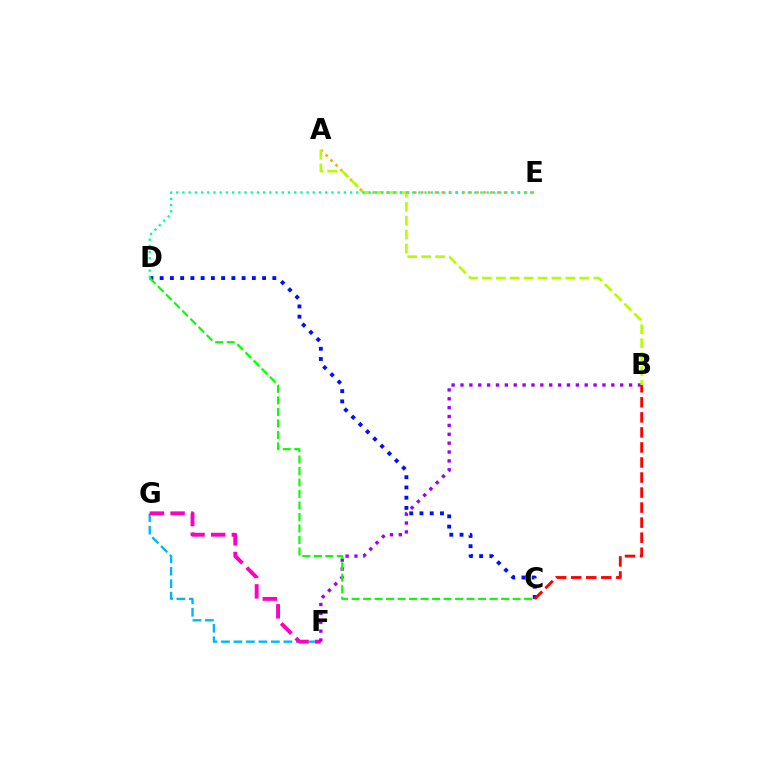{('F', 'G'): [{'color': '#00b5ff', 'line_style': 'dashed', 'thickness': 1.7}, {'color': '#ff00bd', 'line_style': 'dashed', 'thickness': 2.81}], ('B', 'F'): [{'color': '#9b00ff', 'line_style': 'dotted', 'thickness': 2.41}], ('A', 'E'): [{'color': '#ffa500', 'line_style': 'dotted', 'thickness': 1.88}], ('A', 'B'): [{'color': '#b3ff00', 'line_style': 'dashed', 'thickness': 1.89}], ('C', 'D'): [{'color': '#0010ff', 'line_style': 'dotted', 'thickness': 2.78}, {'color': '#08ff00', 'line_style': 'dashed', 'thickness': 1.56}], ('D', 'E'): [{'color': '#00ff9d', 'line_style': 'dotted', 'thickness': 1.69}], ('B', 'C'): [{'color': '#ff0000', 'line_style': 'dashed', 'thickness': 2.04}]}